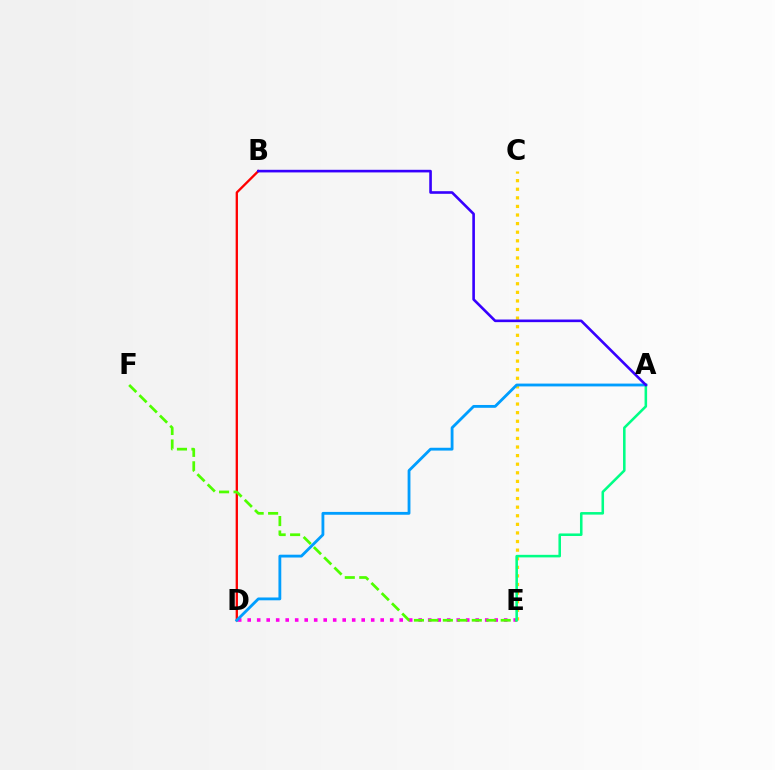{('D', 'E'): [{'color': '#ff00ed', 'line_style': 'dotted', 'thickness': 2.58}], ('B', 'D'): [{'color': '#ff0000', 'line_style': 'solid', 'thickness': 1.67}], ('E', 'F'): [{'color': '#4fff00', 'line_style': 'dashed', 'thickness': 1.96}], ('C', 'E'): [{'color': '#ffd500', 'line_style': 'dotted', 'thickness': 2.33}], ('A', 'D'): [{'color': '#009eff', 'line_style': 'solid', 'thickness': 2.04}], ('A', 'E'): [{'color': '#00ff86', 'line_style': 'solid', 'thickness': 1.84}], ('A', 'B'): [{'color': '#3700ff', 'line_style': 'solid', 'thickness': 1.89}]}